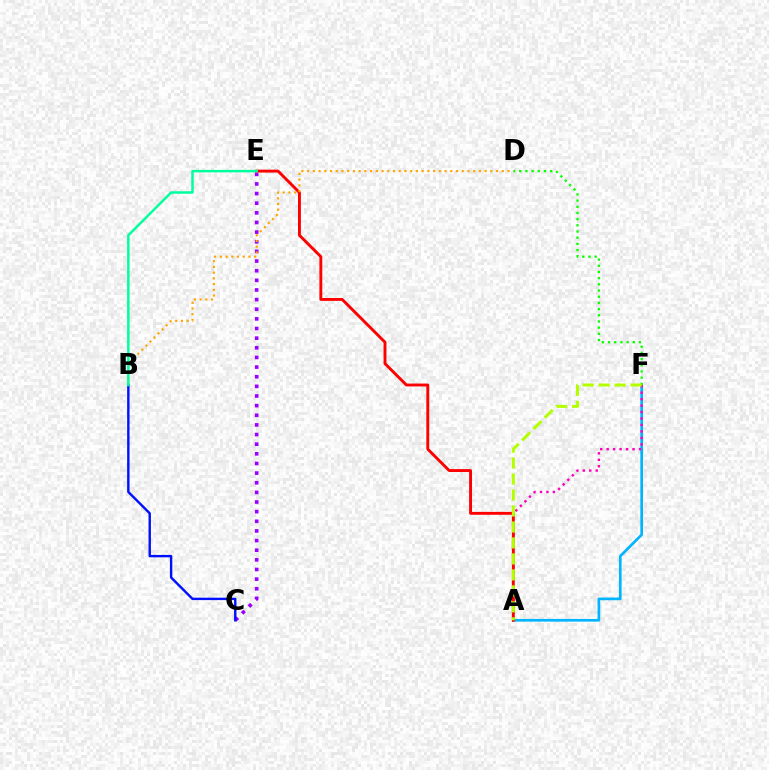{('A', 'F'): [{'color': '#00b5ff', 'line_style': 'solid', 'thickness': 1.93}, {'color': '#ff00bd', 'line_style': 'dotted', 'thickness': 1.76}, {'color': '#b3ff00', 'line_style': 'dashed', 'thickness': 2.17}], ('C', 'E'): [{'color': '#9b00ff', 'line_style': 'dotted', 'thickness': 2.62}], ('D', 'F'): [{'color': '#08ff00', 'line_style': 'dotted', 'thickness': 1.68}], ('A', 'E'): [{'color': '#ff0000', 'line_style': 'solid', 'thickness': 2.08}], ('B', 'D'): [{'color': '#ffa500', 'line_style': 'dotted', 'thickness': 1.56}], ('B', 'C'): [{'color': '#0010ff', 'line_style': 'solid', 'thickness': 1.73}], ('B', 'E'): [{'color': '#00ff9d', 'line_style': 'solid', 'thickness': 1.79}]}